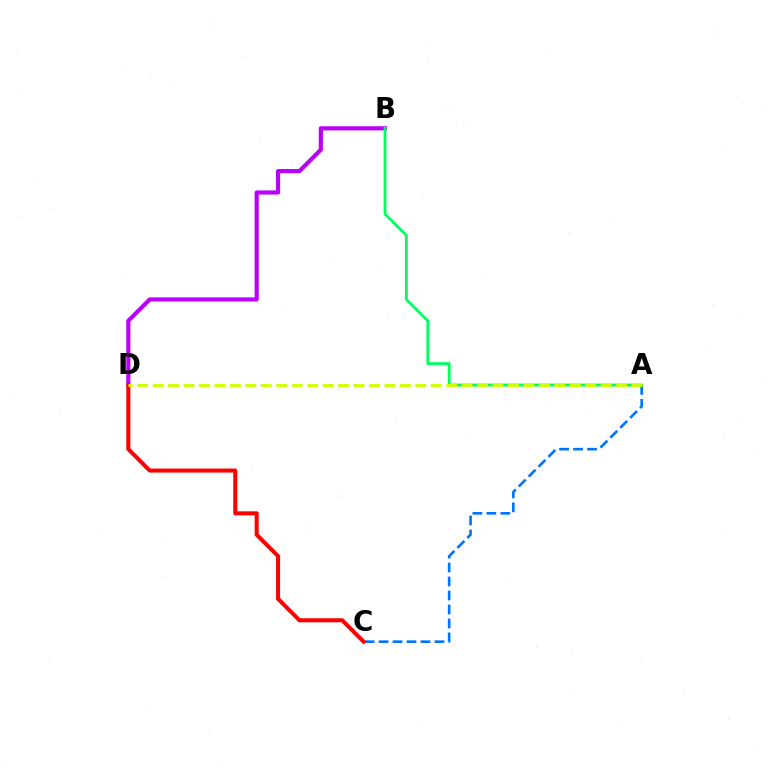{('A', 'C'): [{'color': '#0074ff', 'line_style': 'dashed', 'thickness': 1.9}], ('B', 'D'): [{'color': '#b900ff', 'line_style': 'solid', 'thickness': 2.99}], ('A', 'B'): [{'color': '#00ff5c', 'line_style': 'solid', 'thickness': 2.01}], ('C', 'D'): [{'color': '#ff0000', 'line_style': 'solid', 'thickness': 2.91}], ('A', 'D'): [{'color': '#d1ff00', 'line_style': 'dashed', 'thickness': 2.1}]}